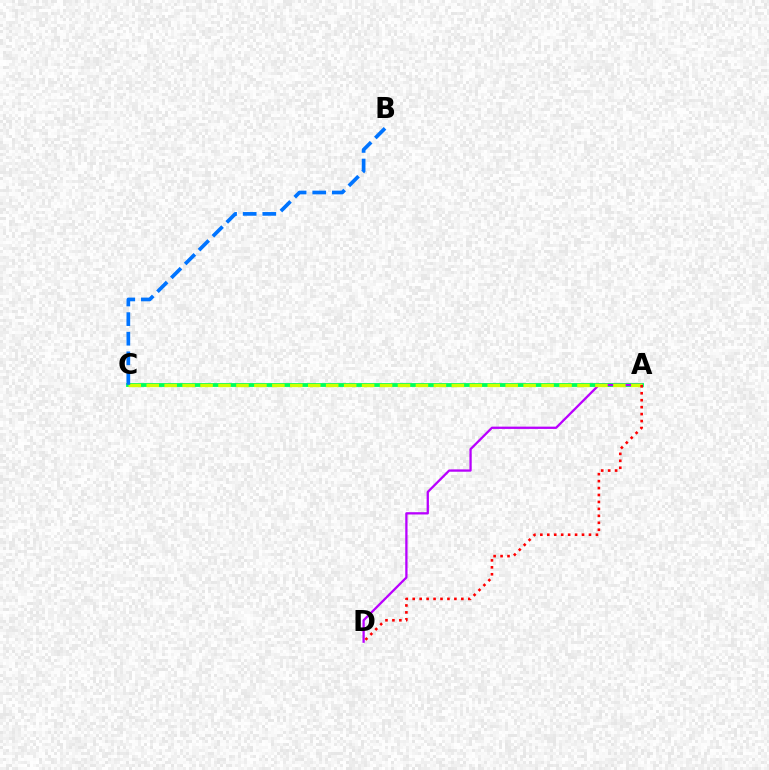{('A', 'C'): [{'color': '#00ff5c', 'line_style': 'solid', 'thickness': 2.76}, {'color': '#d1ff00', 'line_style': 'dashed', 'thickness': 2.44}], ('A', 'D'): [{'color': '#b900ff', 'line_style': 'solid', 'thickness': 1.65}, {'color': '#ff0000', 'line_style': 'dotted', 'thickness': 1.89}], ('B', 'C'): [{'color': '#0074ff', 'line_style': 'dashed', 'thickness': 2.66}]}